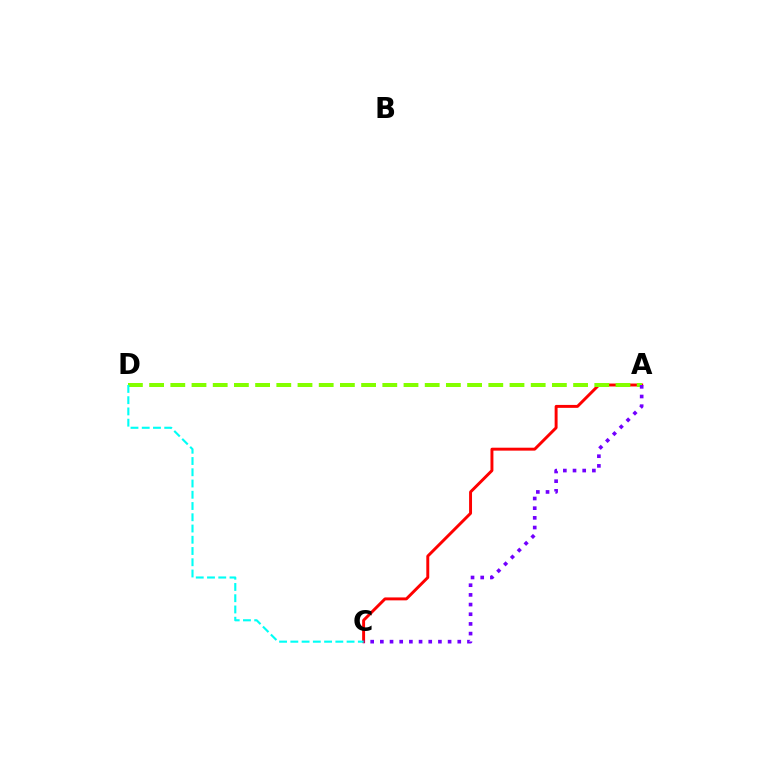{('A', 'C'): [{'color': '#ff0000', 'line_style': 'solid', 'thickness': 2.11}, {'color': '#7200ff', 'line_style': 'dotted', 'thickness': 2.63}], ('A', 'D'): [{'color': '#84ff00', 'line_style': 'dashed', 'thickness': 2.88}], ('C', 'D'): [{'color': '#00fff6', 'line_style': 'dashed', 'thickness': 1.53}]}